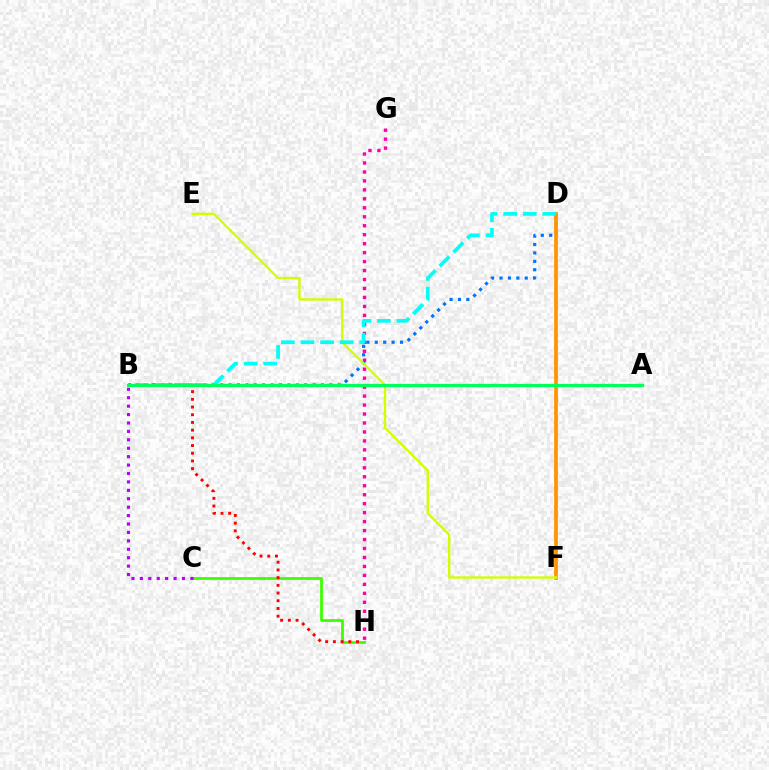{('G', 'H'): [{'color': '#ff00ac', 'line_style': 'dotted', 'thickness': 2.44}], ('B', 'D'): [{'color': '#0074ff', 'line_style': 'dotted', 'thickness': 2.28}, {'color': '#00fff6', 'line_style': 'dashed', 'thickness': 2.66}], ('D', 'F'): [{'color': '#ff9400', 'line_style': 'solid', 'thickness': 2.69}], ('C', 'H'): [{'color': '#3dff00', 'line_style': 'solid', 'thickness': 2.0}], ('E', 'F'): [{'color': '#d1ff00', 'line_style': 'solid', 'thickness': 1.7}], ('A', 'B'): [{'color': '#2500ff', 'line_style': 'dotted', 'thickness': 2.08}, {'color': '#00ff5c', 'line_style': 'solid', 'thickness': 2.35}], ('B', 'H'): [{'color': '#ff0000', 'line_style': 'dotted', 'thickness': 2.09}], ('B', 'C'): [{'color': '#b900ff', 'line_style': 'dotted', 'thickness': 2.29}]}